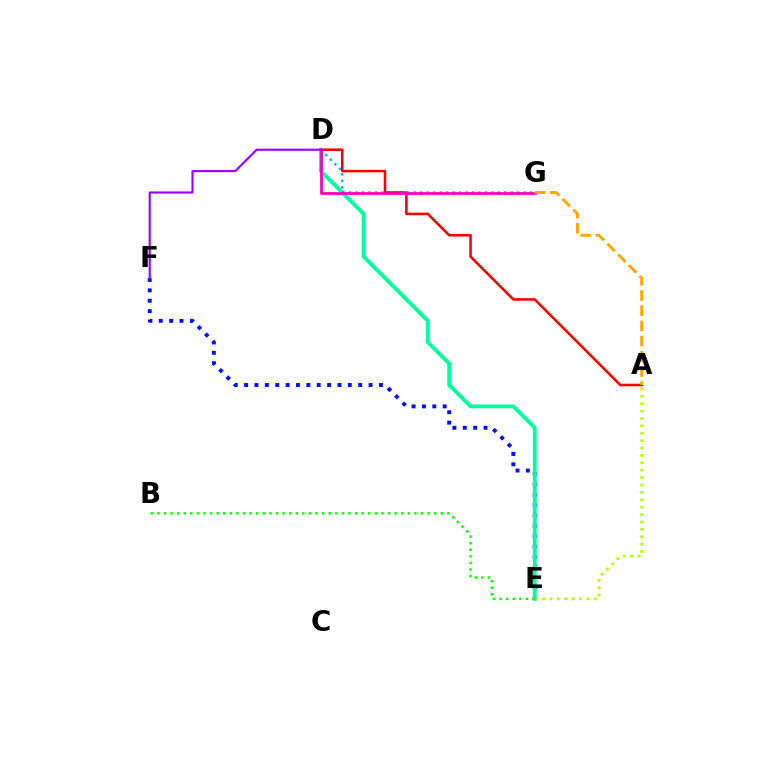{('E', 'F'): [{'color': '#0010ff', 'line_style': 'dotted', 'thickness': 2.82}], ('D', 'E'): [{'color': '#00ff9d', 'line_style': 'solid', 'thickness': 2.75}], ('D', 'G'): [{'color': '#00b5ff', 'line_style': 'dotted', 'thickness': 1.76}, {'color': '#ff00bd', 'line_style': 'solid', 'thickness': 1.98}], ('A', 'D'): [{'color': '#ff0000', 'line_style': 'solid', 'thickness': 1.84}], ('D', 'F'): [{'color': '#9b00ff', 'line_style': 'solid', 'thickness': 1.54}], ('A', 'E'): [{'color': '#b3ff00', 'line_style': 'dotted', 'thickness': 2.01}], ('A', 'G'): [{'color': '#ffa500', 'line_style': 'dashed', 'thickness': 2.06}], ('B', 'E'): [{'color': '#08ff00', 'line_style': 'dotted', 'thickness': 1.79}]}